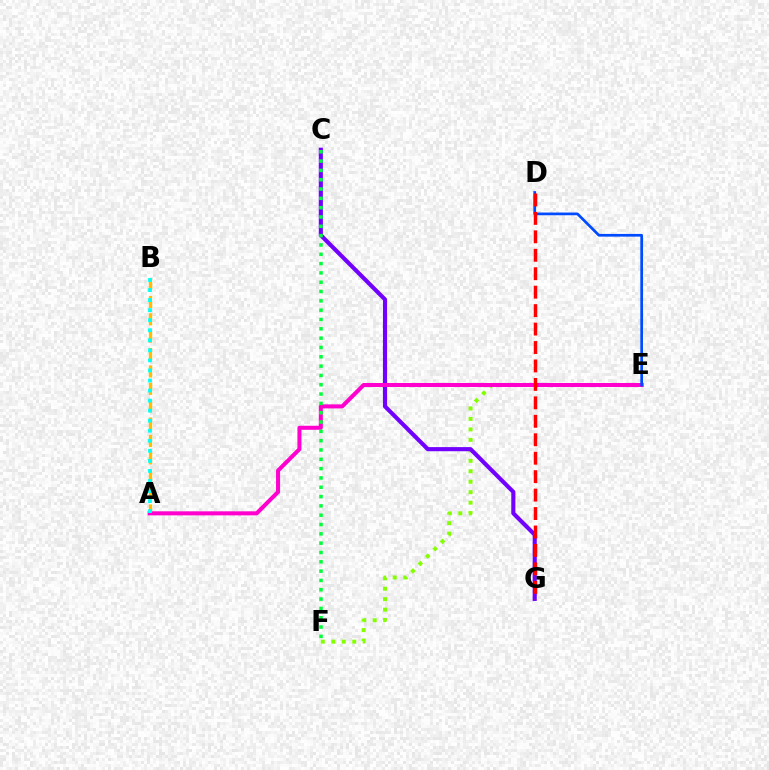{('E', 'F'): [{'color': '#84ff00', 'line_style': 'dotted', 'thickness': 2.84}], ('C', 'G'): [{'color': '#7200ff', 'line_style': 'solid', 'thickness': 2.96}], ('A', 'B'): [{'color': '#ffbd00', 'line_style': 'dashed', 'thickness': 2.36}, {'color': '#00fff6', 'line_style': 'dotted', 'thickness': 2.73}], ('A', 'E'): [{'color': '#ff00cf', 'line_style': 'solid', 'thickness': 2.9}], ('C', 'F'): [{'color': '#00ff39', 'line_style': 'dotted', 'thickness': 2.53}], ('D', 'E'): [{'color': '#004bff', 'line_style': 'solid', 'thickness': 1.96}], ('D', 'G'): [{'color': '#ff0000', 'line_style': 'dashed', 'thickness': 2.51}]}